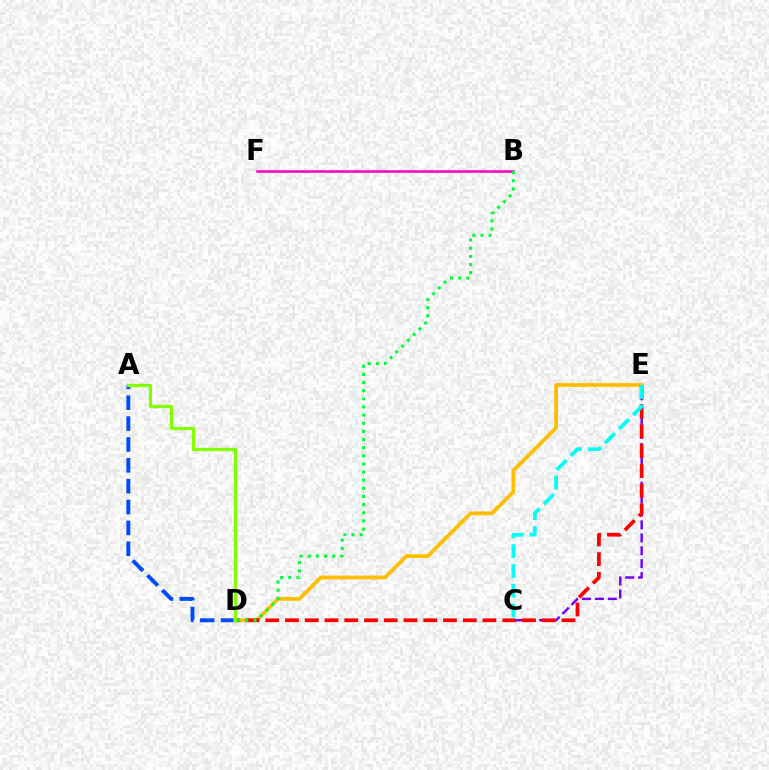{('C', 'E'): [{'color': '#7200ff', 'line_style': 'dashed', 'thickness': 1.75}, {'color': '#00fff6', 'line_style': 'dashed', 'thickness': 2.69}], ('B', 'F'): [{'color': '#ff00cf', 'line_style': 'solid', 'thickness': 1.82}], ('A', 'D'): [{'color': '#004bff', 'line_style': 'dashed', 'thickness': 2.84}, {'color': '#84ff00', 'line_style': 'solid', 'thickness': 2.33}], ('D', 'E'): [{'color': '#ffbd00', 'line_style': 'solid', 'thickness': 2.71}, {'color': '#ff0000', 'line_style': 'dashed', 'thickness': 2.68}], ('B', 'D'): [{'color': '#00ff39', 'line_style': 'dotted', 'thickness': 2.21}]}